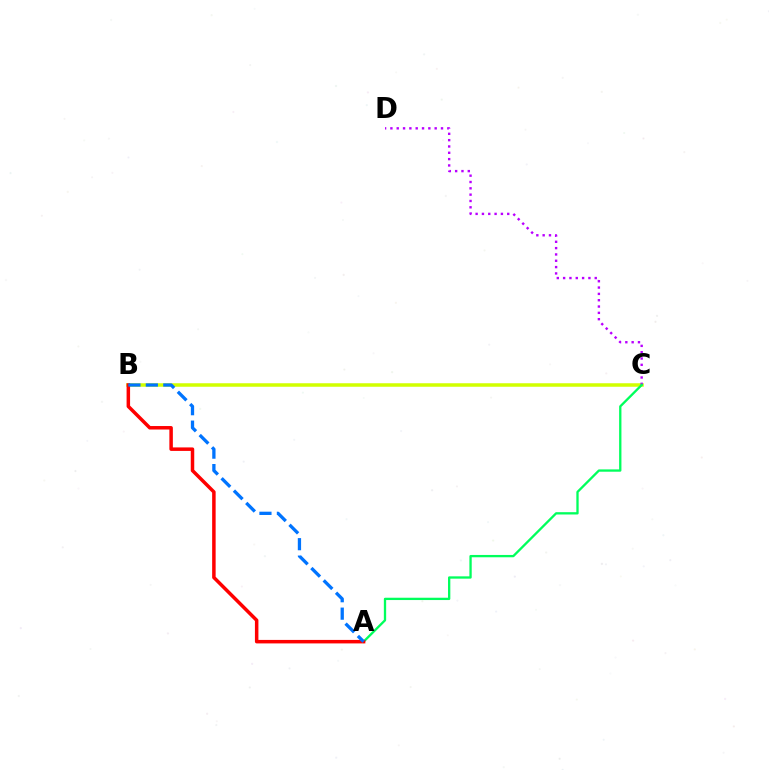{('B', 'C'): [{'color': '#d1ff00', 'line_style': 'solid', 'thickness': 2.53}], ('C', 'D'): [{'color': '#b900ff', 'line_style': 'dotted', 'thickness': 1.72}], ('A', 'C'): [{'color': '#00ff5c', 'line_style': 'solid', 'thickness': 1.67}], ('A', 'B'): [{'color': '#ff0000', 'line_style': 'solid', 'thickness': 2.52}, {'color': '#0074ff', 'line_style': 'dashed', 'thickness': 2.37}]}